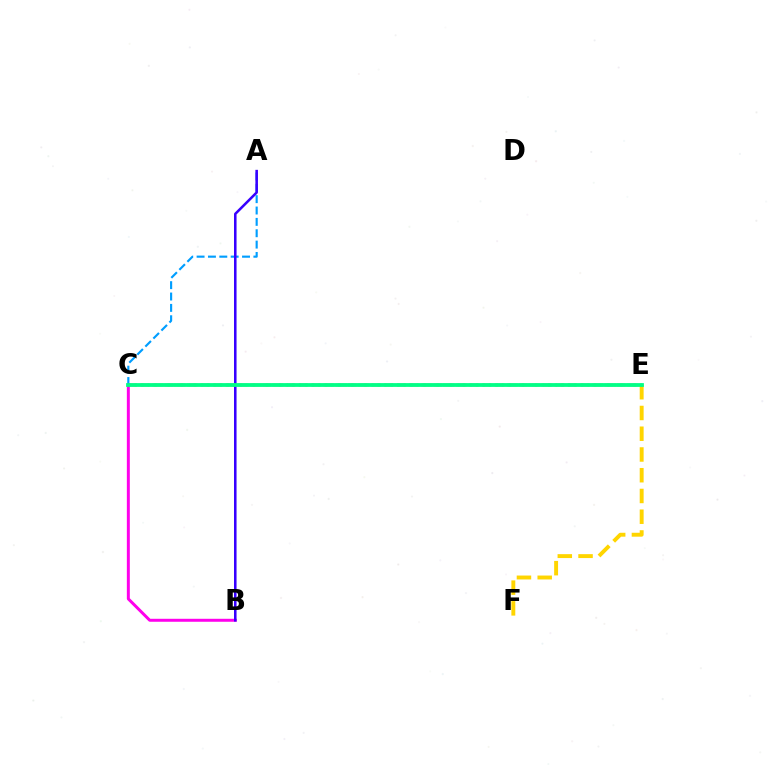{('E', 'F'): [{'color': '#ffd500', 'line_style': 'dashed', 'thickness': 2.82}], ('A', 'C'): [{'color': '#009eff', 'line_style': 'dashed', 'thickness': 1.54}], ('B', 'C'): [{'color': '#ff00ed', 'line_style': 'solid', 'thickness': 2.14}], ('A', 'B'): [{'color': '#3700ff', 'line_style': 'solid', 'thickness': 1.83}], ('C', 'E'): [{'color': '#4fff00', 'line_style': 'dotted', 'thickness': 1.78}, {'color': '#ff0000', 'line_style': 'dashed', 'thickness': 1.66}, {'color': '#00ff86', 'line_style': 'solid', 'thickness': 2.73}]}